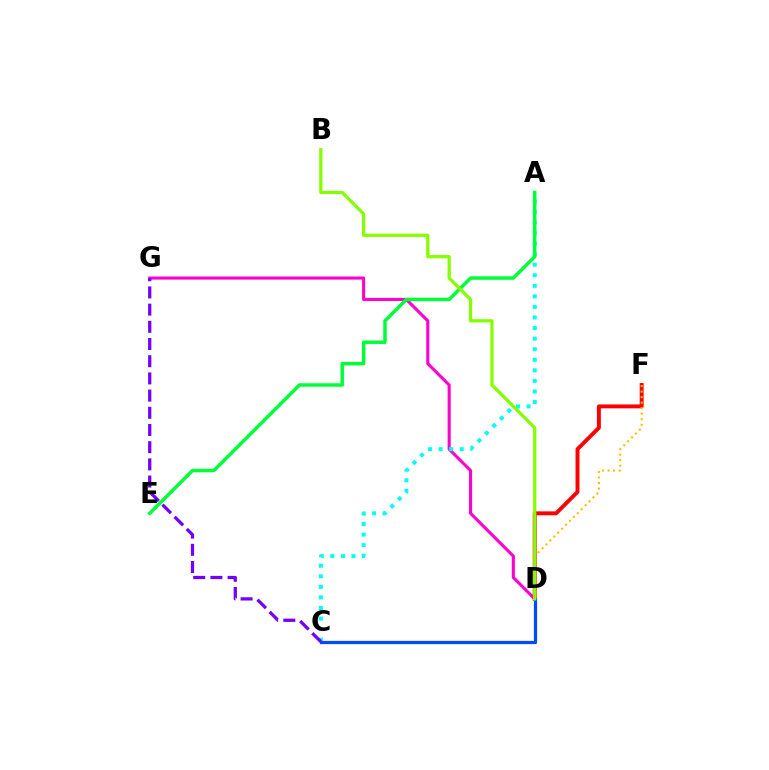{('D', 'G'): [{'color': '#ff00cf', 'line_style': 'solid', 'thickness': 2.23}], ('A', 'C'): [{'color': '#00fff6', 'line_style': 'dotted', 'thickness': 2.87}], ('D', 'F'): [{'color': '#ff0000', 'line_style': 'solid', 'thickness': 2.82}, {'color': '#ffbd00', 'line_style': 'dotted', 'thickness': 1.5}], ('C', 'D'): [{'color': '#004bff', 'line_style': 'solid', 'thickness': 2.32}], ('A', 'E'): [{'color': '#00ff39', 'line_style': 'solid', 'thickness': 2.51}], ('B', 'D'): [{'color': '#84ff00', 'line_style': 'solid', 'thickness': 2.32}], ('C', 'G'): [{'color': '#7200ff', 'line_style': 'dashed', 'thickness': 2.34}]}